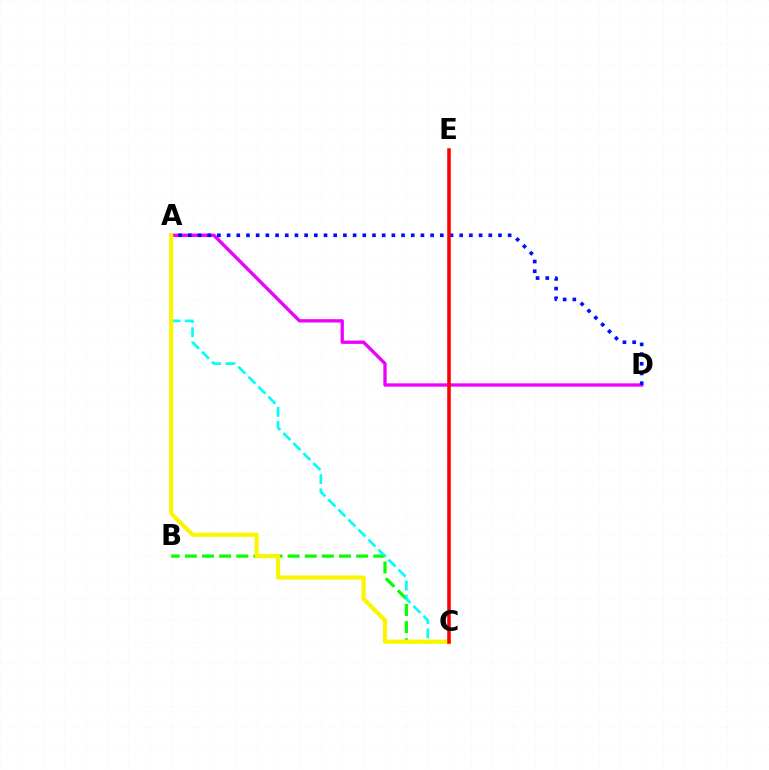{('A', 'D'): [{'color': '#ee00ff', 'line_style': 'solid', 'thickness': 2.39}, {'color': '#0010ff', 'line_style': 'dotted', 'thickness': 2.63}], ('B', 'C'): [{'color': '#08ff00', 'line_style': 'dashed', 'thickness': 2.33}], ('A', 'C'): [{'color': '#00fff6', 'line_style': 'dashed', 'thickness': 1.93}, {'color': '#fcf500', 'line_style': 'solid', 'thickness': 2.98}], ('C', 'E'): [{'color': '#ff0000', 'line_style': 'solid', 'thickness': 2.56}]}